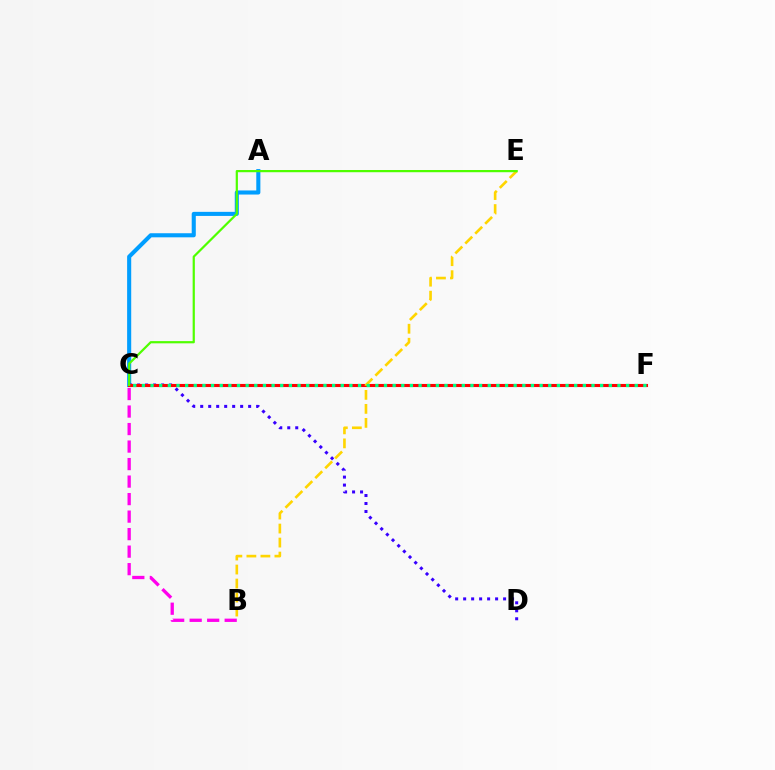{('A', 'C'): [{'color': '#009eff', 'line_style': 'solid', 'thickness': 2.94}], ('B', 'C'): [{'color': '#ff00ed', 'line_style': 'dashed', 'thickness': 2.38}], ('C', 'D'): [{'color': '#3700ff', 'line_style': 'dotted', 'thickness': 2.17}], ('C', 'F'): [{'color': '#ff0000', 'line_style': 'solid', 'thickness': 2.23}, {'color': '#00ff86', 'line_style': 'dotted', 'thickness': 2.35}], ('B', 'E'): [{'color': '#ffd500', 'line_style': 'dashed', 'thickness': 1.9}], ('C', 'E'): [{'color': '#4fff00', 'line_style': 'solid', 'thickness': 1.59}]}